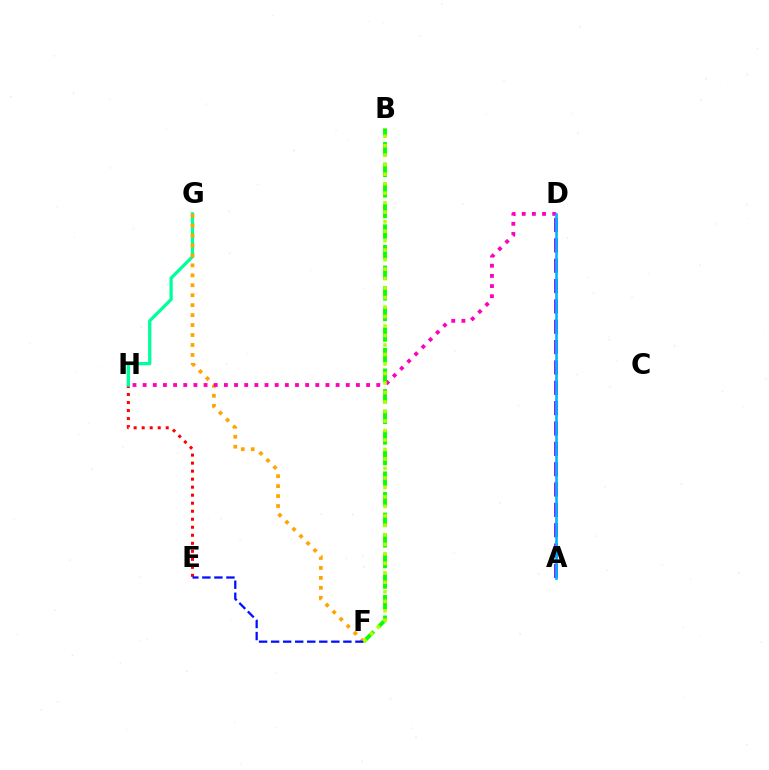{('E', 'H'): [{'color': '#ff0000', 'line_style': 'dotted', 'thickness': 2.18}], ('B', 'F'): [{'color': '#08ff00', 'line_style': 'dashed', 'thickness': 2.8}, {'color': '#b3ff00', 'line_style': 'dotted', 'thickness': 2.58}], ('G', 'H'): [{'color': '#00ff9d', 'line_style': 'solid', 'thickness': 2.35}], ('A', 'D'): [{'color': '#9b00ff', 'line_style': 'dashed', 'thickness': 2.76}, {'color': '#00b5ff', 'line_style': 'solid', 'thickness': 1.91}], ('F', 'G'): [{'color': '#ffa500', 'line_style': 'dotted', 'thickness': 2.7}], ('E', 'F'): [{'color': '#0010ff', 'line_style': 'dashed', 'thickness': 1.64}], ('D', 'H'): [{'color': '#ff00bd', 'line_style': 'dotted', 'thickness': 2.76}]}